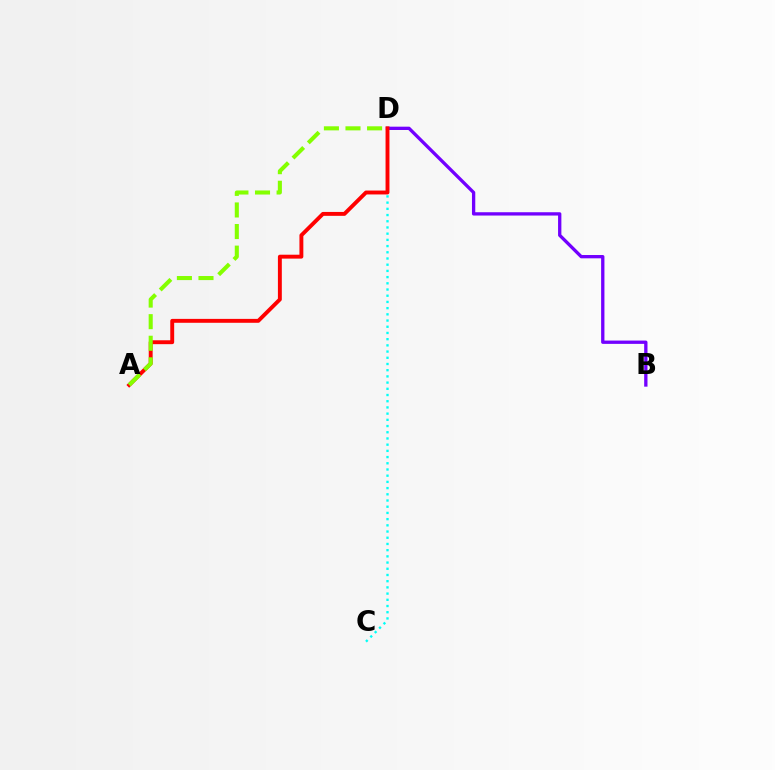{('B', 'D'): [{'color': '#7200ff', 'line_style': 'solid', 'thickness': 2.38}], ('C', 'D'): [{'color': '#00fff6', 'line_style': 'dotted', 'thickness': 1.69}], ('A', 'D'): [{'color': '#ff0000', 'line_style': 'solid', 'thickness': 2.81}, {'color': '#84ff00', 'line_style': 'dashed', 'thickness': 2.93}]}